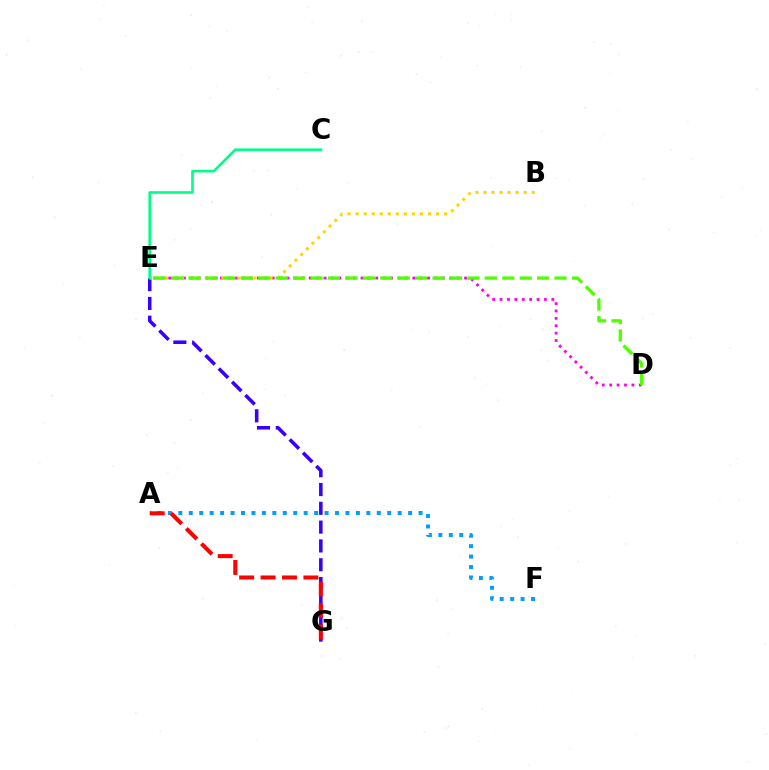{('E', 'G'): [{'color': '#3700ff', 'line_style': 'dashed', 'thickness': 2.55}], ('D', 'E'): [{'color': '#ff00ed', 'line_style': 'dotted', 'thickness': 2.01}, {'color': '#4fff00', 'line_style': 'dashed', 'thickness': 2.37}], ('A', 'F'): [{'color': '#009eff', 'line_style': 'dotted', 'thickness': 2.84}], ('A', 'G'): [{'color': '#ff0000', 'line_style': 'dashed', 'thickness': 2.91}], ('B', 'E'): [{'color': '#ffd500', 'line_style': 'dotted', 'thickness': 2.18}], ('C', 'E'): [{'color': '#00ff86', 'line_style': 'solid', 'thickness': 1.89}]}